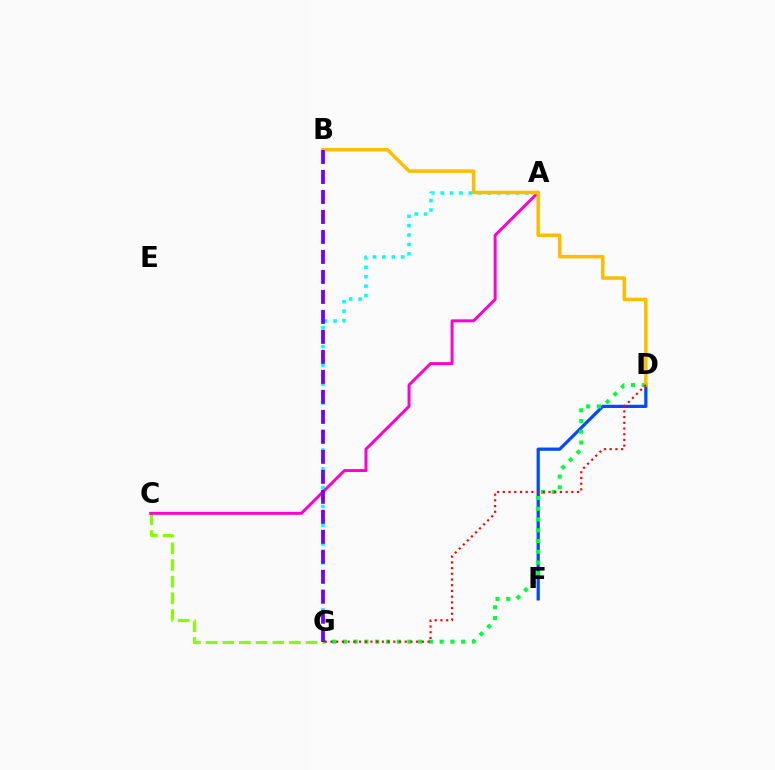{('D', 'F'): [{'color': '#004bff', 'line_style': 'solid', 'thickness': 2.32}], ('A', 'G'): [{'color': '#00fff6', 'line_style': 'dotted', 'thickness': 2.56}], ('D', 'G'): [{'color': '#00ff39', 'line_style': 'dotted', 'thickness': 2.92}, {'color': '#ff0000', 'line_style': 'dotted', 'thickness': 1.55}], ('C', 'G'): [{'color': '#84ff00', 'line_style': 'dashed', 'thickness': 2.26}], ('A', 'C'): [{'color': '#ff00cf', 'line_style': 'solid', 'thickness': 2.13}], ('B', 'D'): [{'color': '#ffbd00', 'line_style': 'solid', 'thickness': 2.53}], ('B', 'G'): [{'color': '#7200ff', 'line_style': 'dashed', 'thickness': 2.72}]}